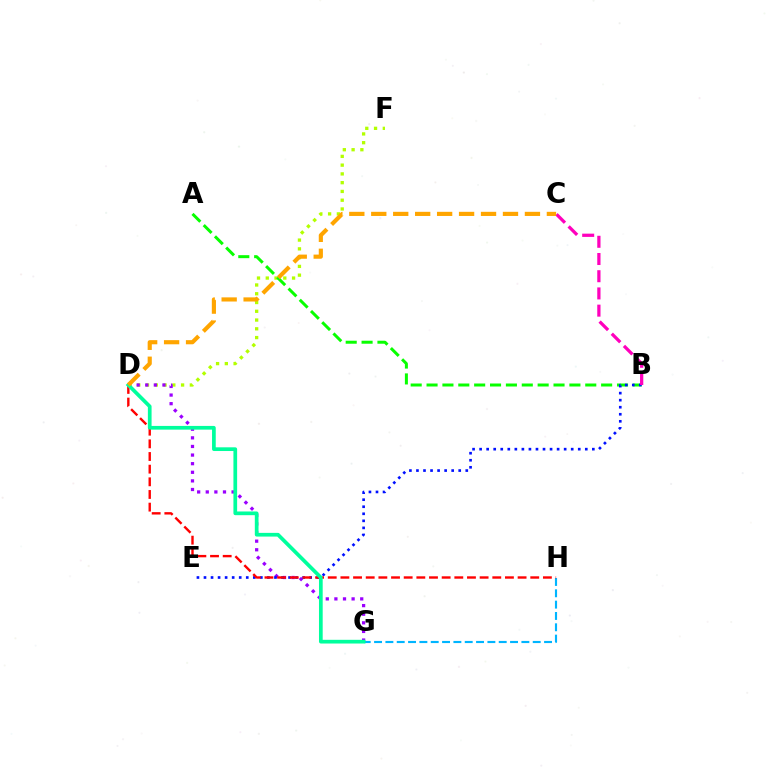{('D', 'F'): [{'color': '#b3ff00', 'line_style': 'dotted', 'thickness': 2.38}], ('D', 'G'): [{'color': '#9b00ff', 'line_style': 'dotted', 'thickness': 2.34}, {'color': '#00ff9d', 'line_style': 'solid', 'thickness': 2.67}], ('A', 'B'): [{'color': '#08ff00', 'line_style': 'dashed', 'thickness': 2.16}], ('B', 'E'): [{'color': '#0010ff', 'line_style': 'dotted', 'thickness': 1.91}], ('G', 'H'): [{'color': '#00b5ff', 'line_style': 'dashed', 'thickness': 1.54}], ('D', 'H'): [{'color': '#ff0000', 'line_style': 'dashed', 'thickness': 1.72}], ('B', 'C'): [{'color': '#ff00bd', 'line_style': 'dashed', 'thickness': 2.34}], ('C', 'D'): [{'color': '#ffa500', 'line_style': 'dashed', 'thickness': 2.98}]}